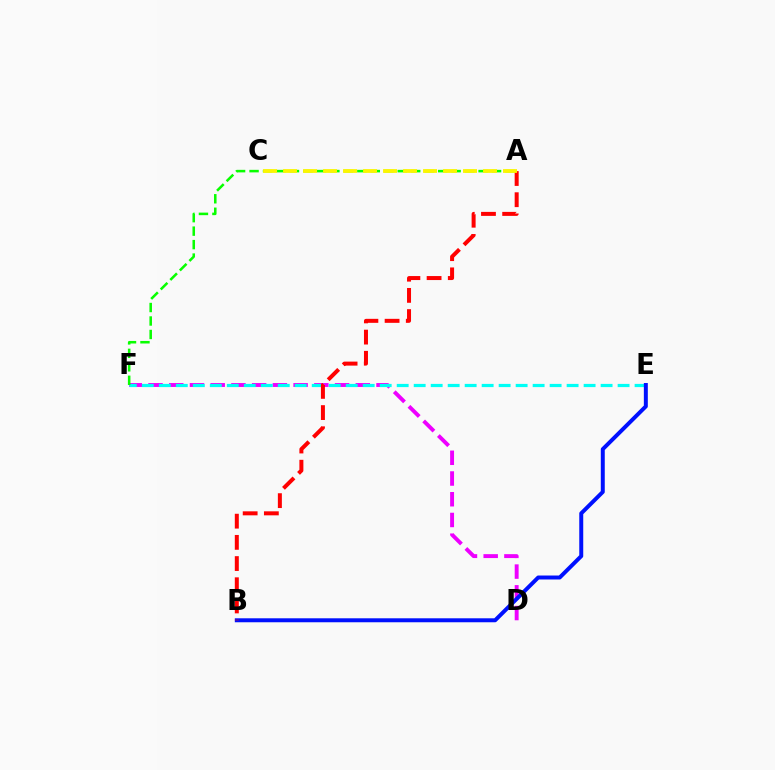{('D', 'F'): [{'color': '#ee00ff', 'line_style': 'dashed', 'thickness': 2.82}], ('E', 'F'): [{'color': '#00fff6', 'line_style': 'dashed', 'thickness': 2.31}], ('B', 'E'): [{'color': '#0010ff', 'line_style': 'solid', 'thickness': 2.86}], ('A', 'B'): [{'color': '#ff0000', 'line_style': 'dashed', 'thickness': 2.88}], ('A', 'F'): [{'color': '#08ff00', 'line_style': 'dashed', 'thickness': 1.83}], ('A', 'C'): [{'color': '#fcf500', 'line_style': 'dashed', 'thickness': 2.72}]}